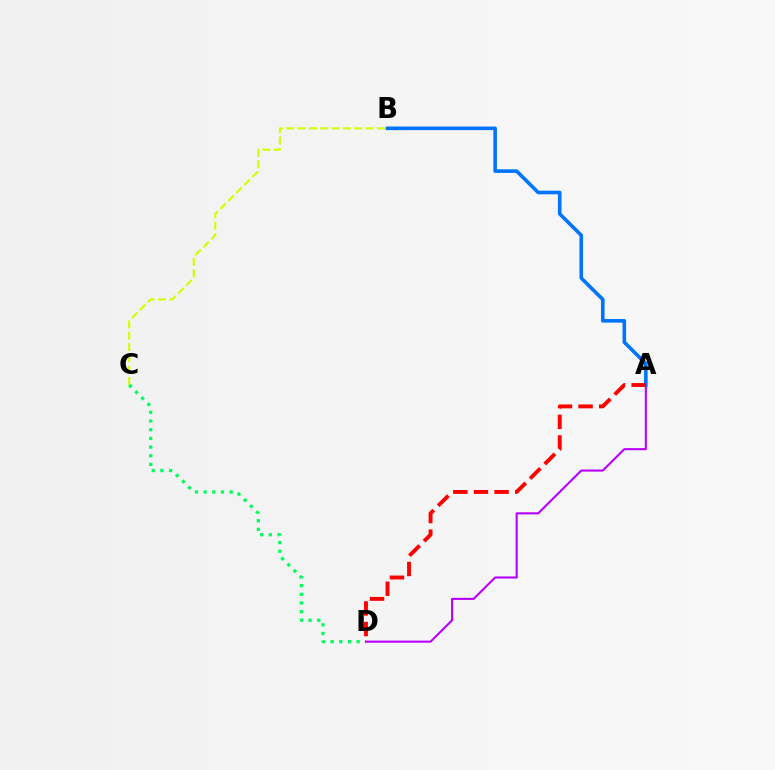{('B', 'C'): [{'color': '#d1ff00', 'line_style': 'dashed', 'thickness': 1.54}], ('C', 'D'): [{'color': '#00ff5c', 'line_style': 'dotted', 'thickness': 2.36}], ('A', 'D'): [{'color': '#b900ff', 'line_style': 'solid', 'thickness': 1.51}, {'color': '#ff0000', 'line_style': 'dashed', 'thickness': 2.8}], ('A', 'B'): [{'color': '#0074ff', 'line_style': 'solid', 'thickness': 2.59}]}